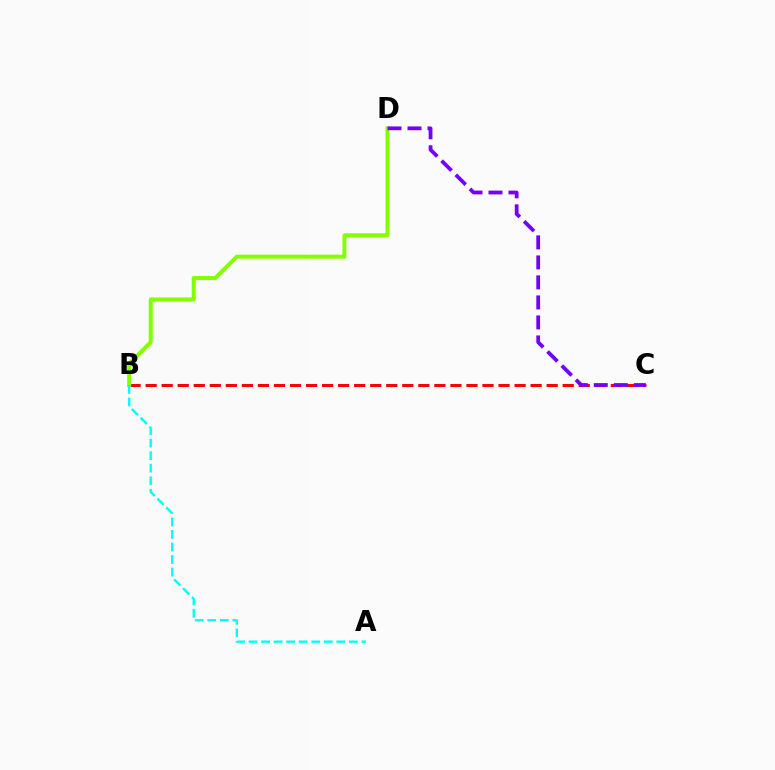{('B', 'C'): [{'color': '#ff0000', 'line_style': 'dashed', 'thickness': 2.18}], ('B', 'D'): [{'color': '#84ff00', 'line_style': 'solid', 'thickness': 2.88}], ('A', 'B'): [{'color': '#00fff6', 'line_style': 'dashed', 'thickness': 1.7}], ('C', 'D'): [{'color': '#7200ff', 'line_style': 'dashed', 'thickness': 2.72}]}